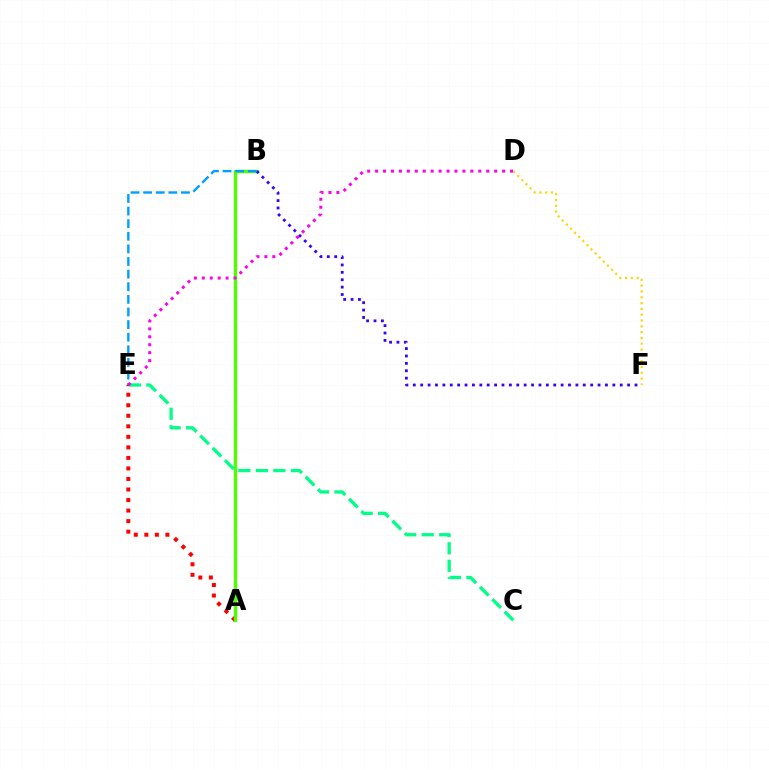{('A', 'E'): [{'color': '#ff0000', 'line_style': 'dotted', 'thickness': 2.86}], ('D', 'F'): [{'color': '#ffd500', 'line_style': 'dotted', 'thickness': 1.58}], ('A', 'B'): [{'color': '#4fff00', 'line_style': 'solid', 'thickness': 2.41}], ('B', 'F'): [{'color': '#3700ff', 'line_style': 'dotted', 'thickness': 2.01}], ('C', 'E'): [{'color': '#00ff86', 'line_style': 'dashed', 'thickness': 2.38}], ('B', 'E'): [{'color': '#009eff', 'line_style': 'dashed', 'thickness': 1.71}], ('D', 'E'): [{'color': '#ff00ed', 'line_style': 'dotted', 'thickness': 2.16}]}